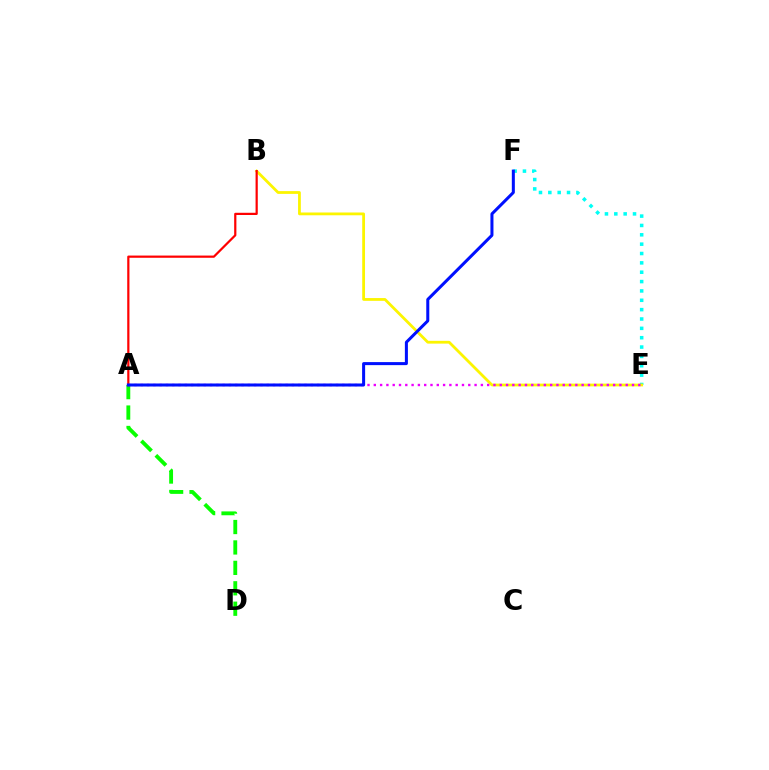{('A', 'D'): [{'color': '#08ff00', 'line_style': 'dashed', 'thickness': 2.77}], ('E', 'F'): [{'color': '#00fff6', 'line_style': 'dotted', 'thickness': 2.54}], ('B', 'E'): [{'color': '#fcf500', 'line_style': 'solid', 'thickness': 2.0}], ('A', 'B'): [{'color': '#ff0000', 'line_style': 'solid', 'thickness': 1.6}], ('A', 'E'): [{'color': '#ee00ff', 'line_style': 'dotted', 'thickness': 1.71}], ('A', 'F'): [{'color': '#0010ff', 'line_style': 'solid', 'thickness': 2.18}]}